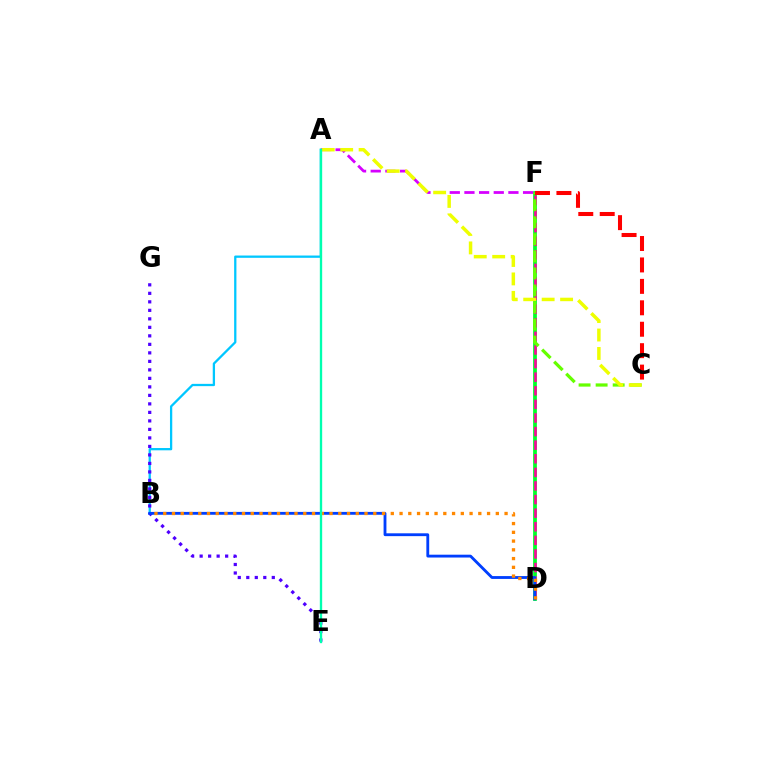{('D', 'F'): [{'color': '#00ff27', 'line_style': 'solid', 'thickness': 2.7}, {'color': '#ff00a0', 'line_style': 'dashed', 'thickness': 1.85}], ('A', 'B'): [{'color': '#00c7ff', 'line_style': 'solid', 'thickness': 1.64}], ('C', 'F'): [{'color': '#66ff00', 'line_style': 'dashed', 'thickness': 2.32}, {'color': '#ff0000', 'line_style': 'dashed', 'thickness': 2.91}], ('E', 'G'): [{'color': '#4f00ff', 'line_style': 'dotted', 'thickness': 2.31}], ('B', 'D'): [{'color': '#003fff', 'line_style': 'solid', 'thickness': 2.04}, {'color': '#ff8800', 'line_style': 'dotted', 'thickness': 2.38}], ('A', 'F'): [{'color': '#d600ff', 'line_style': 'dashed', 'thickness': 1.99}], ('A', 'C'): [{'color': '#eeff00', 'line_style': 'dashed', 'thickness': 2.51}], ('A', 'E'): [{'color': '#00ffaf', 'line_style': 'solid', 'thickness': 1.69}]}